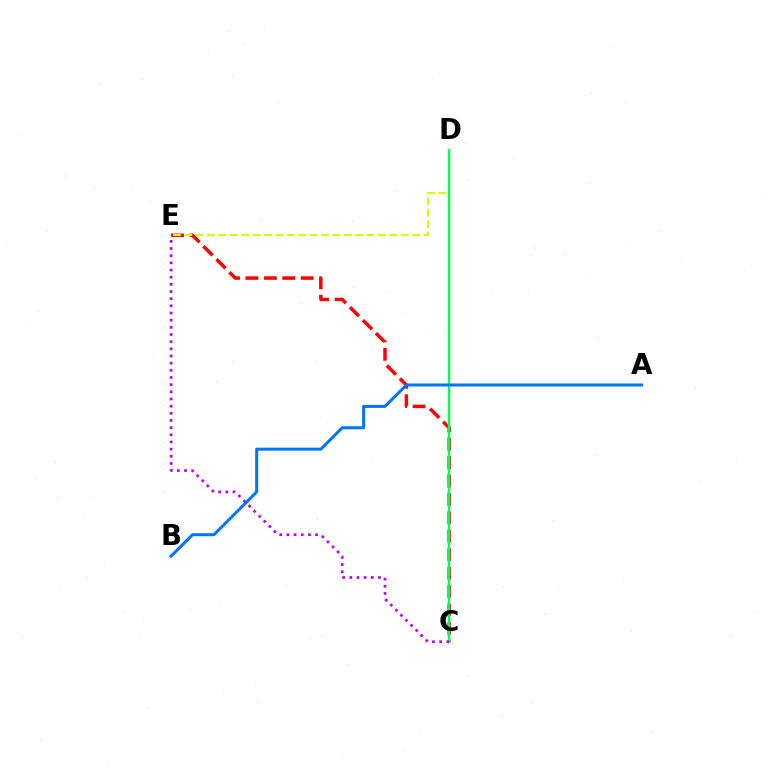{('C', 'E'): [{'color': '#ff0000', 'line_style': 'dashed', 'thickness': 2.5}, {'color': '#b900ff', 'line_style': 'dotted', 'thickness': 1.95}], ('D', 'E'): [{'color': '#d1ff00', 'line_style': 'dashed', 'thickness': 1.55}], ('C', 'D'): [{'color': '#00ff5c', 'line_style': 'solid', 'thickness': 1.79}], ('A', 'B'): [{'color': '#0074ff', 'line_style': 'solid', 'thickness': 2.17}]}